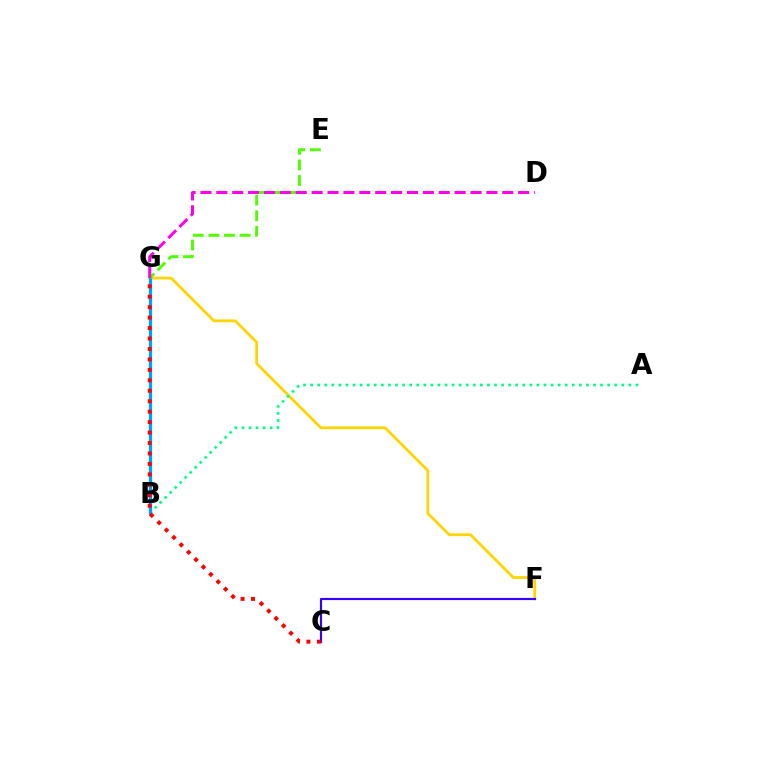{('F', 'G'): [{'color': '#ffd500', 'line_style': 'solid', 'thickness': 2.0}], ('A', 'B'): [{'color': '#00ff86', 'line_style': 'dotted', 'thickness': 1.92}], ('B', 'G'): [{'color': '#009eff', 'line_style': 'solid', 'thickness': 2.32}], ('C', 'F'): [{'color': '#3700ff', 'line_style': 'solid', 'thickness': 1.56}], ('E', 'G'): [{'color': '#4fff00', 'line_style': 'dashed', 'thickness': 2.12}], ('D', 'G'): [{'color': '#ff00ed', 'line_style': 'dashed', 'thickness': 2.16}], ('C', 'G'): [{'color': '#ff0000', 'line_style': 'dotted', 'thickness': 2.84}]}